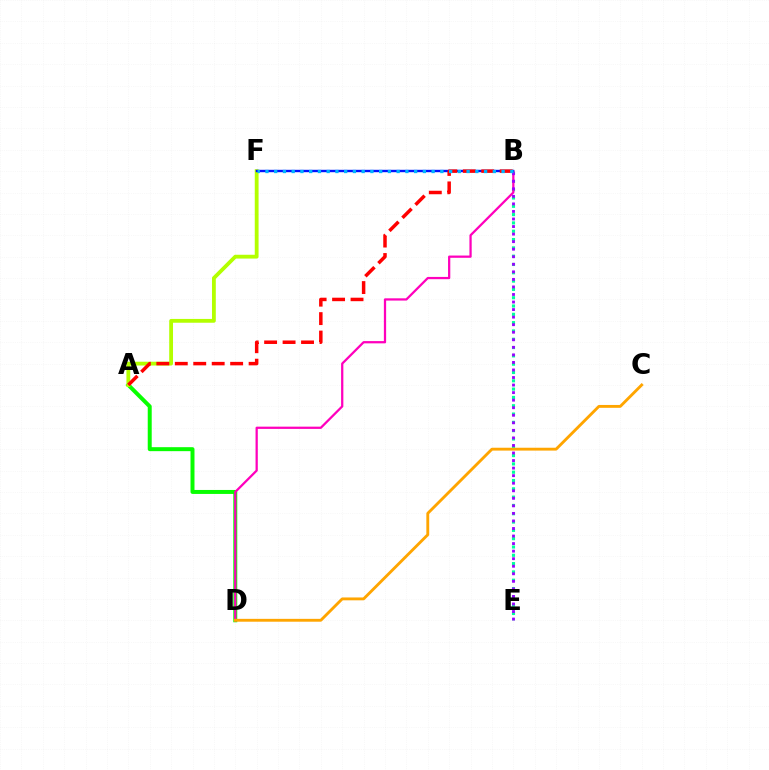{('A', 'D'): [{'color': '#08ff00', 'line_style': 'solid', 'thickness': 2.86}], ('B', 'E'): [{'color': '#00ff9d', 'line_style': 'dotted', 'thickness': 2.26}, {'color': '#9b00ff', 'line_style': 'dotted', 'thickness': 2.05}], ('B', 'D'): [{'color': '#ff00bd', 'line_style': 'solid', 'thickness': 1.62}], ('C', 'D'): [{'color': '#ffa500', 'line_style': 'solid', 'thickness': 2.06}], ('A', 'F'): [{'color': '#b3ff00', 'line_style': 'solid', 'thickness': 2.74}], ('B', 'F'): [{'color': '#0010ff', 'line_style': 'solid', 'thickness': 1.73}, {'color': '#00b5ff', 'line_style': 'dotted', 'thickness': 2.38}], ('A', 'B'): [{'color': '#ff0000', 'line_style': 'dashed', 'thickness': 2.51}]}